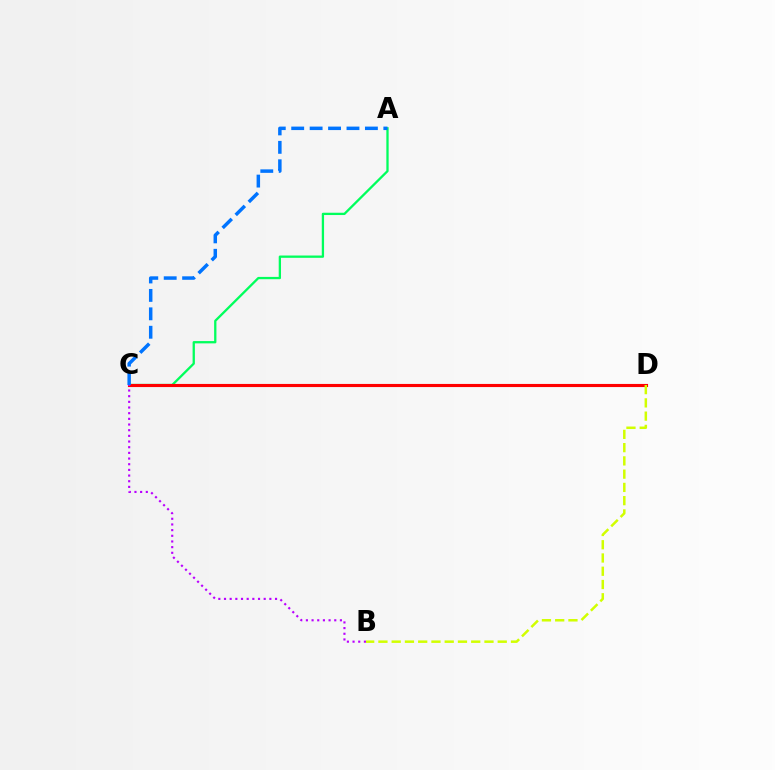{('A', 'C'): [{'color': '#00ff5c', 'line_style': 'solid', 'thickness': 1.66}, {'color': '#0074ff', 'line_style': 'dashed', 'thickness': 2.5}], ('C', 'D'): [{'color': '#ff0000', 'line_style': 'solid', 'thickness': 2.24}], ('B', 'C'): [{'color': '#b900ff', 'line_style': 'dotted', 'thickness': 1.54}], ('B', 'D'): [{'color': '#d1ff00', 'line_style': 'dashed', 'thickness': 1.8}]}